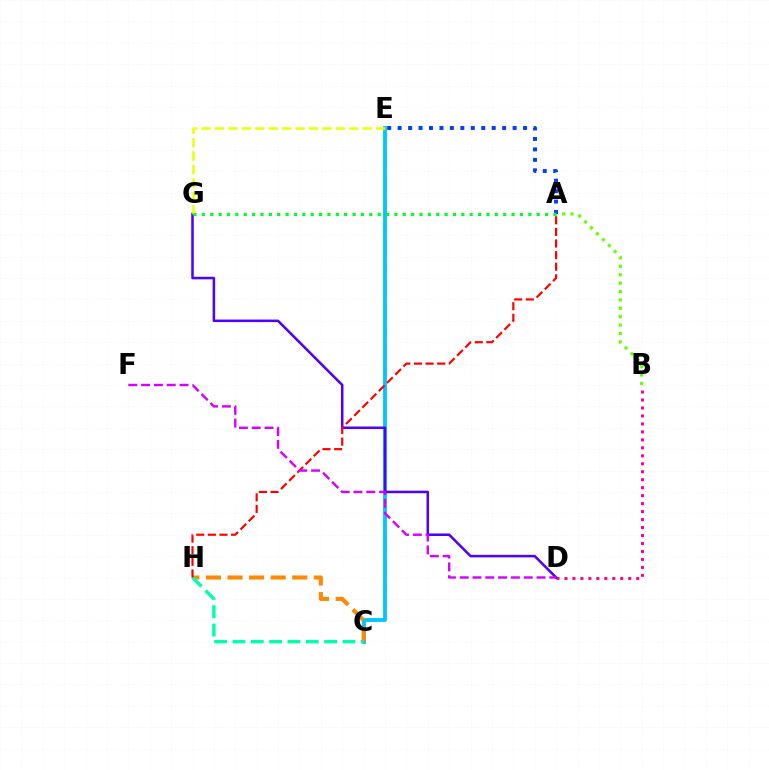{('C', 'E'): [{'color': '#00c7ff', 'line_style': 'solid', 'thickness': 2.76}], ('B', 'D'): [{'color': '#ff00a0', 'line_style': 'dotted', 'thickness': 2.17}], ('C', 'H'): [{'color': '#ff8800', 'line_style': 'dashed', 'thickness': 2.93}, {'color': '#00ffaf', 'line_style': 'dashed', 'thickness': 2.49}], ('A', 'B'): [{'color': '#66ff00', 'line_style': 'dotted', 'thickness': 2.28}], ('D', 'G'): [{'color': '#4f00ff', 'line_style': 'solid', 'thickness': 1.83}], ('A', 'H'): [{'color': '#ff0000', 'line_style': 'dashed', 'thickness': 1.58}], ('A', 'E'): [{'color': '#003fff', 'line_style': 'dotted', 'thickness': 2.84}], ('E', 'G'): [{'color': '#eeff00', 'line_style': 'dashed', 'thickness': 1.82}], ('D', 'F'): [{'color': '#d600ff', 'line_style': 'dashed', 'thickness': 1.74}], ('A', 'G'): [{'color': '#00ff27', 'line_style': 'dotted', 'thickness': 2.27}]}